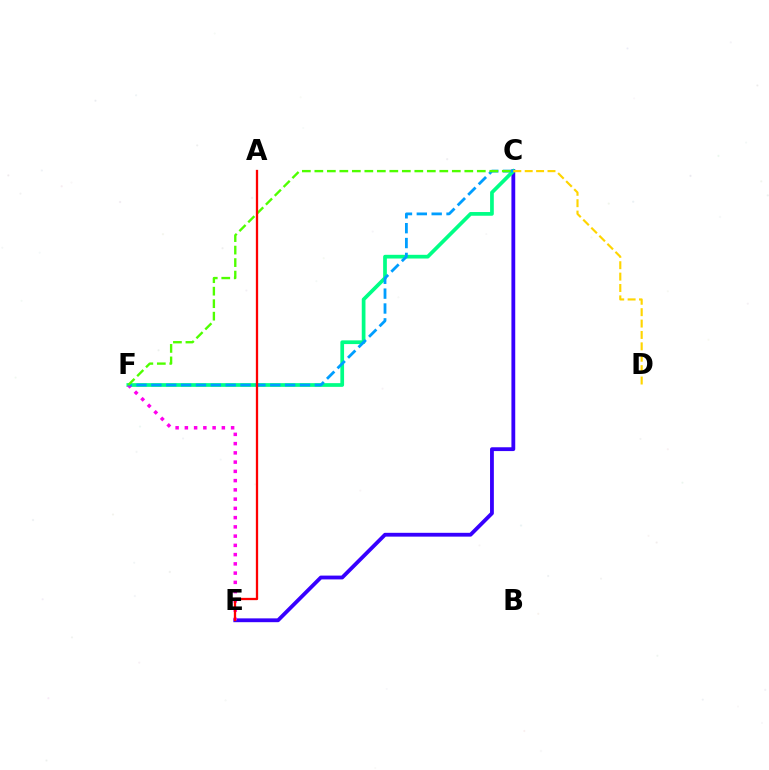{('C', 'E'): [{'color': '#3700ff', 'line_style': 'solid', 'thickness': 2.74}], ('C', 'F'): [{'color': '#00ff86', 'line_style': 'solid', 'thickness': 2.67}, {'color': '#009eff', 'line_style': 'dashed', 'thickness': 2.02}, {'color': '#4fff00', 'line_style': 'dashed', 'thickness': 1.7}], ('E', 'F'): [{'color': '#ff00ed', 'line_style': 'dotted', 'thickness': 2.51}], ('A', 'E'): [{'color': '#ff0000', 'line_style': 'solid', 'thickness': 1.66}], ('C', 'D'): [{'color': '#ffd500', 'line_style': 'dashed', 'thickness': 1.55}]}